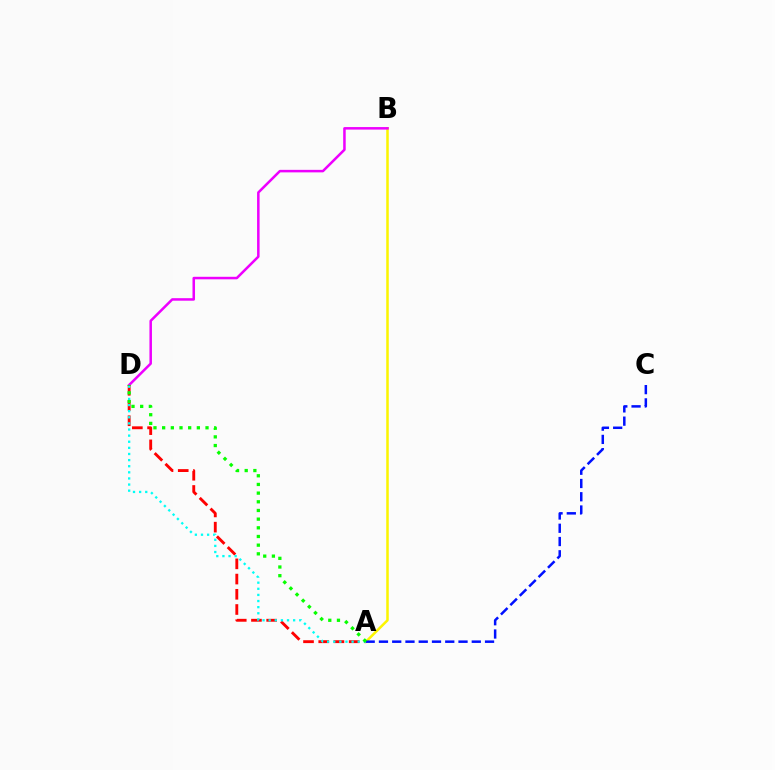{('A', 'B'): [{'color': '#fcf500', 'line_style': 'solid', 'thickness': 1.82}], ('A', 'C'): [{'color': '#0010ff', 'line_style': 'dashed', 'thickness': 1.8}], ('A', 'D'): [{'color': '#ff0000', 'line_style': 'dashed', 'thickness': 2.07}, {'color': '#00fff6', 'line_style': 'dotted', 'thickness': 1.66}, {'color': '#08ff00', 'line_style': 'dotted', 'thickness': 2.36}], ('B', 'D'): [{'color': '#ee00ff', 'line_style': 'solid', 'thickness': 1.81}]}